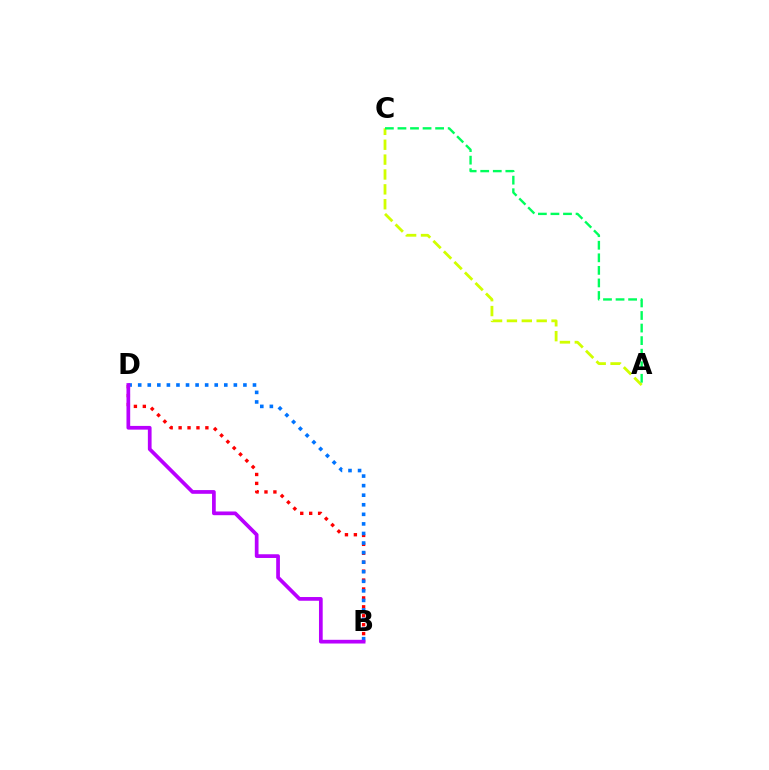{('B', 'D'): [{'color': '#ff0000', 'line_style': 'dotted', 'thickness': 2.43}, {'color': '#0074ff', 'line_style': 'dotted', 'thickness': 2.6}, {'color': '#b900ff', 'line_style': 'solid', 'thickness': 2.68}], ('A', 'C'): [{'color': '#d1ff00', 'line_style': 'dashed', 'thickness': 2.02}, {'color': '#00ff5c', 'line_style': 'dashed', 'thickness': 1.71}]}